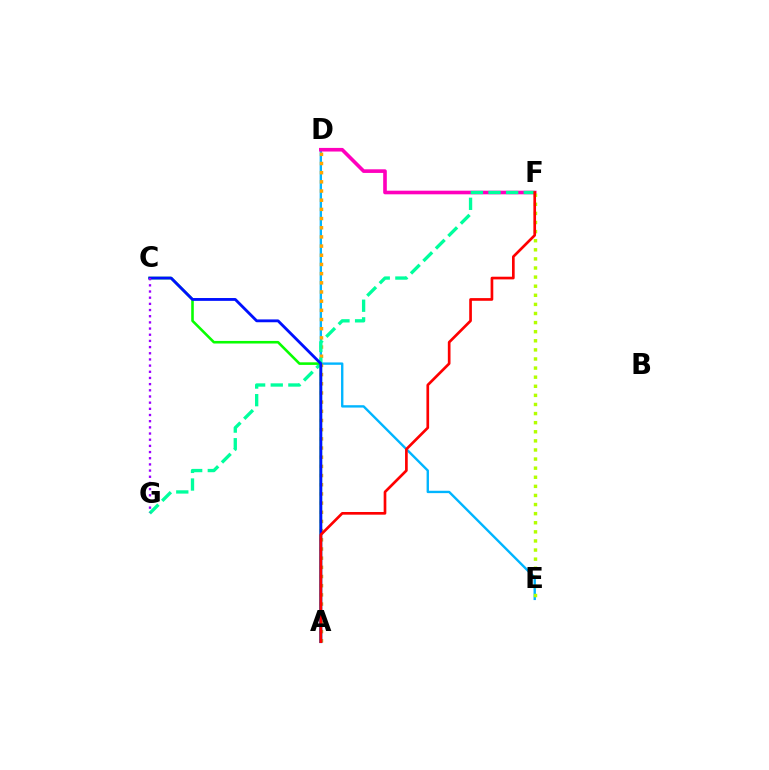{('D', 'E'): [{'color': '#00b5ff', 'line_style': 'solid', 'thickness': 1.71}], ('D', 'F'): [{'color': '#ff00bd', 'line_style': 'solid', 'thickness': 2.61}], ('A', 'D'): [{'color': '#ffa500', 'line_style': 'dotted', 'thickness': 2.49}], ('E', 'F'): [{'color': '#b3ff00', 'line_style': 'dotted', 'thickness': 2.47}], ('F', 'G'): [{'color': '#00ff9d', 'line_style': 'dashed', 'thickness': 2.4}], ('A', 'C'): [{'color': '#08ff00', 'line_style': 'solid', 'thickness': 1.86}, {'color': '#0010ff', 'line_style': 'solid', 'thickness': 2.04}], ('C', 'G'): [{'color': '#9b00ff', 'line_style': 'dotted', 'thickness': 1.68}], ('A', 'F'): [{'color': '#ff0000', 'line_style': 'solid', 'thickness': 1.93}]}